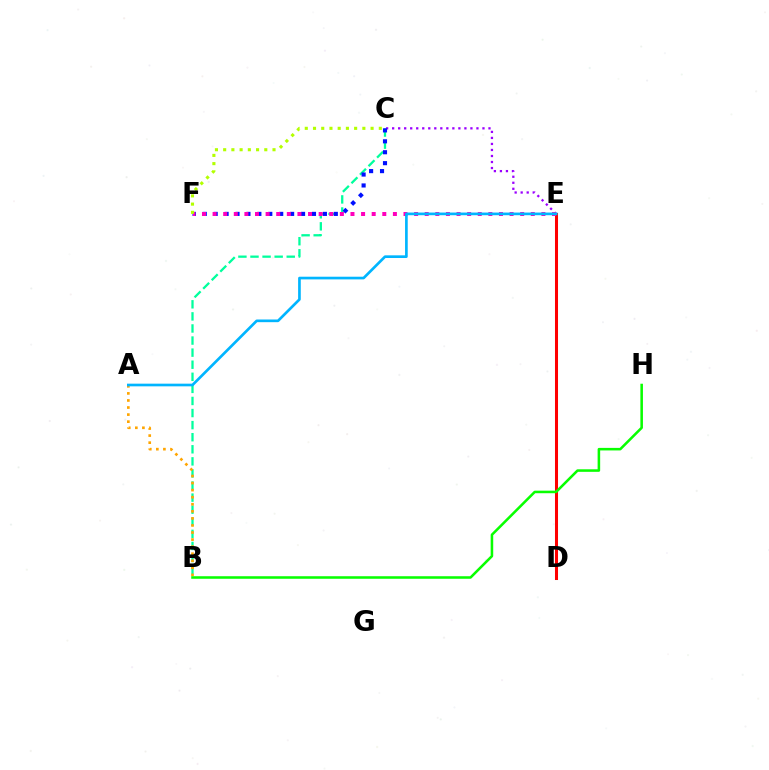{('B', 'C'): [{'color': '#00ff9d', 'line_style': 'dashed', 'thickness': 1.64}], ('A', 'B'): [{'color': '#ffa500', 'line_style': 'dotted', 'thickness': 1.92}], ('D', 'E'): [{'color': '#ff0000', 'line_style': 'solid', 'thickness': 2.19}], ('C', 'E'): [{'color': '#9b00ff', 'line_style': 'dotted', 'thickness': 1.64}], ('C', 'F'): [{'color': '#0010ff', 'line_style': 'dotted', 'thickness': 2.97}, {'color': '#b3ff00', 'line_style': 'dotted', 'thickness': 2.23}], ('E', 'F'): [{'color': '#ff00bd', 'line_style': 'dotted', 'thickness': 2.88}], ('A', 'E'): [{'color': '#00b5ff', 'line_style': 'solid', 'thickness': 1.92}], ('B', 'H'): [{'color': '#08ff00', 'line_style': 'solid', 'thickness': 1.84}]}